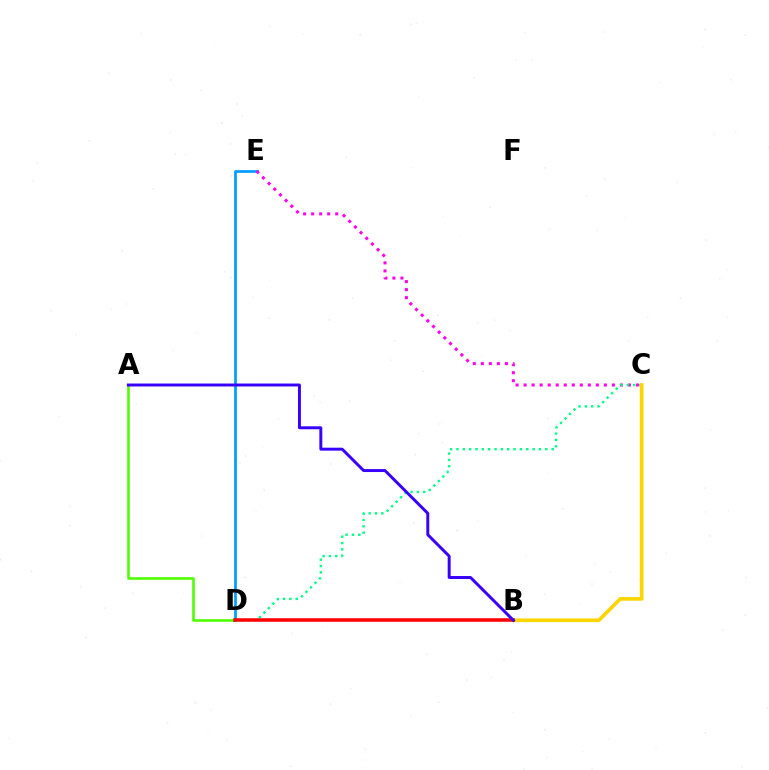{('A', 'D'): [{'color': '#4fff00', 'line_style': 'solid', 'thickness': 1.87}], ('D', 'E'): [{'color': '#009eff', 'line_style': 'solid', 'thickness': 1.97}], ('C', 'E'): [{'color': '#ff00ed', 'line_style': 'dotted', 'thickness': 2.18}], ('C', 'D'): [{'color': '#00ff86', 'line_style': 'dotted', 'thickness': 1.72}], ('B', 'C'): [{'color': '#ffd500', 'line_style': 'solid', 'thickness': 2.63}], ('B', 'D'): [{'color': '#ff0000', 'line_style': 'solid', 'thickness': 2.55}], ('A', 'B'): [{'color': '#3700ff', 'line_style': 'solid', 'thickness': 2.12}]}